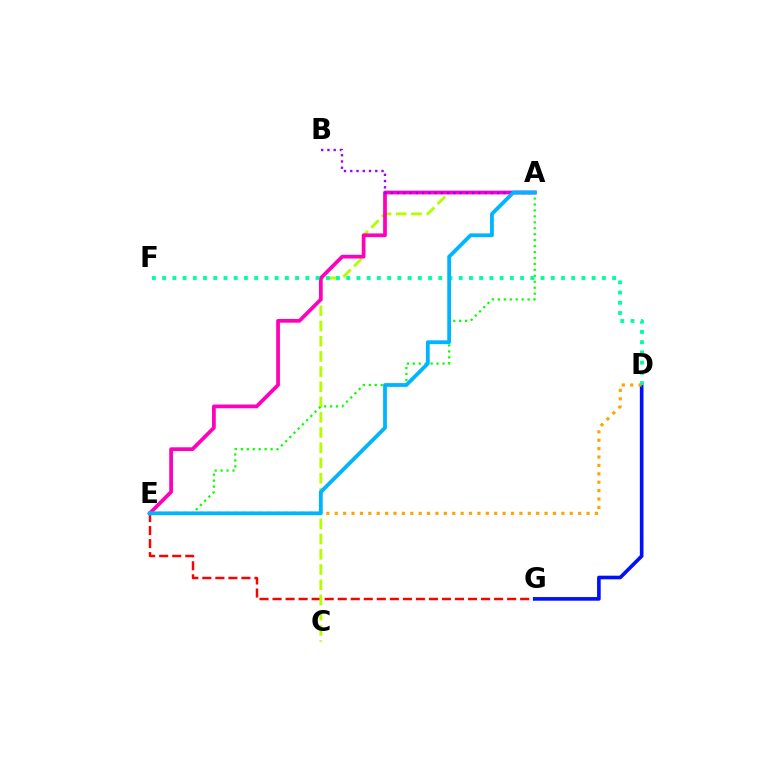{('E', 'G'): [{'color': '#ff0000', 'line_style': 'dashed', 'thickness': 1.77}], ('D', 'G'): [{'color': '#0010ff', 'line_style': 'solid', 'thickness': 2.62}], ('A', 'C'): [{'color': '#b3ff00', 'line_style': 'dashed', 'thickness': 2.07}], ('A', 'E'): [{'color': '#ff00bd', 'line_style': 'solid', 'thickness': 2.69}, {'color': '#08ff00', 'line_style': 'dotted', 'thickness': 1.61}, {'color': '#00b5ff', 'line_style': 'solid', 'thickness': 2.74}], ('D', 'E'): [{'color': '#ffa500', 'line_style': 'dotted', 'thickness': 2.28}], ('A', 'B'): [{'color': '#9b00ff', 'line_style': 'dotted', 'thickness': 1.7}], ('D', 'F'): [{'color': '#00ff9d', 'line_style': 'dotted', 'thickness': 2.78}]}